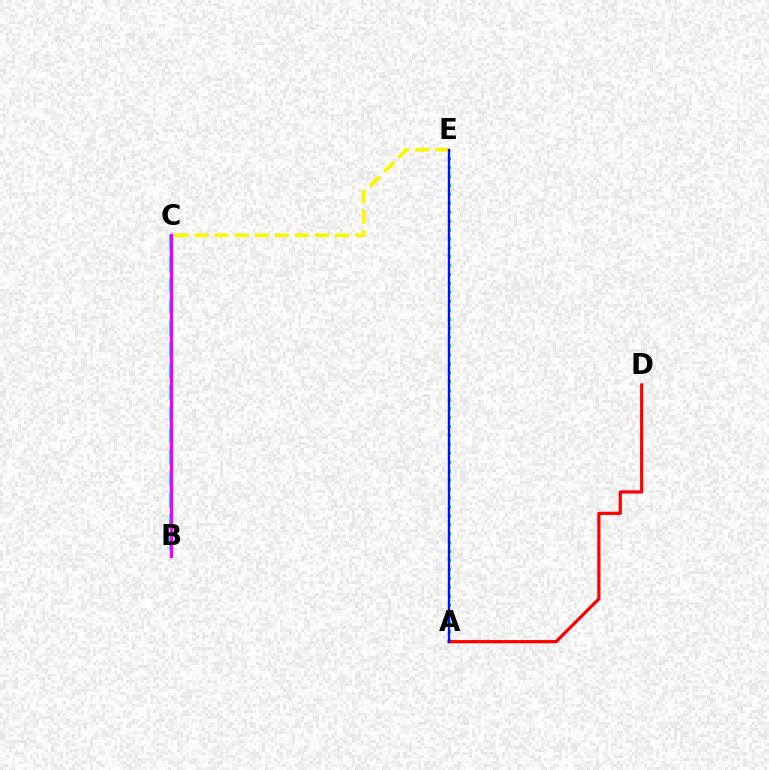{('A', 'E'): [{'color': '#08ff00', 'line_style': 'dotted', 'thickness': 2.43}, {'color': '#0010ff', 'line_style': 'solid', 'thickness': 1.67}], ('B', 'C'): [{'color': '#00fff6', 'line_style': 'dashed', 'thickness': 2.91}, {'color': '#ee00ff', 'line_style': 'solid', 'thickness': 2.41}], ('A', 'D'): [{'color': '#ff0000', 'line_style': 'solid', 'thickness': 2.3}], ('C', 'E'): [{'color': '#fcf500', 'line_style': 'dashed', 'thickness': 2.73}]}